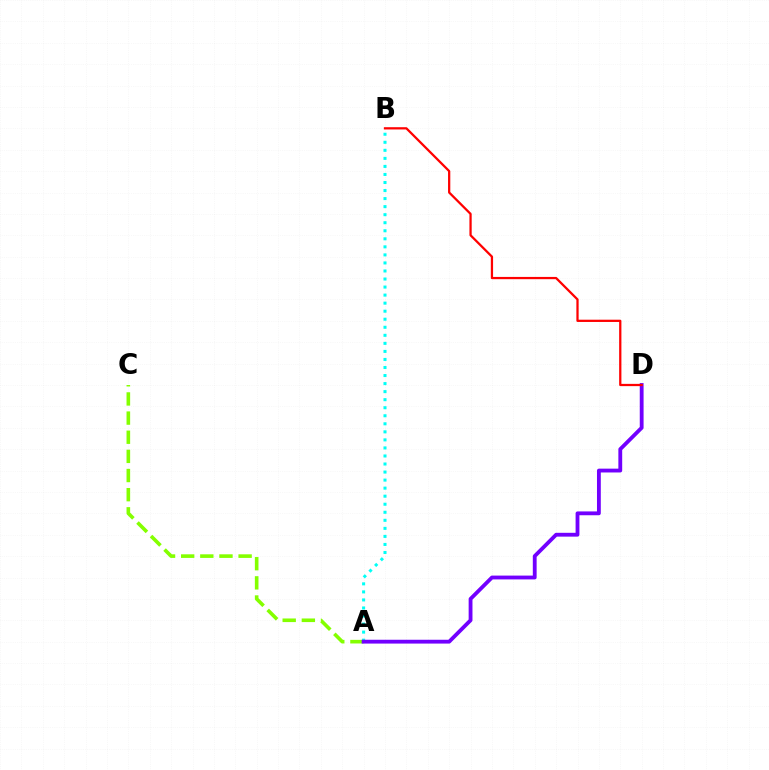{('A', 'B'): [{'color': '#00fff6', 'line_style': 'dotted', 'thickness': 2.19}], ('A', 'C'): [{'color': '#84ff00', 'line_style': 'dashed', 'thickness': 2.6}], ('A', 'D'): [{'color': '#7200ff', 'line_style': 'solid', 'thickness': 2.75}], ('B', 'D'): [{'color': '#ff0000', 'line_style': 'solid', 'thickness': 1.63}]}